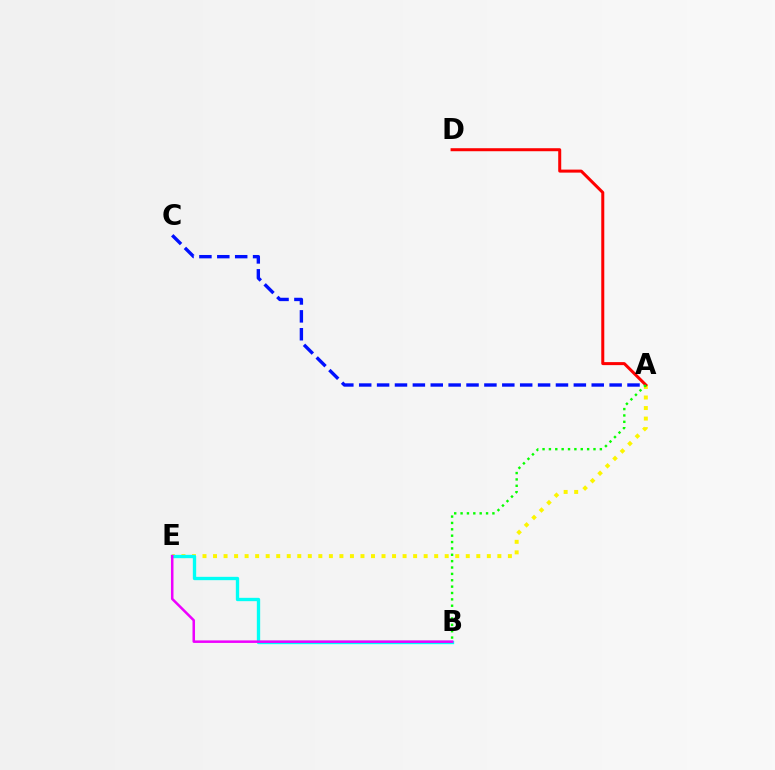{('A', 'E'): [{'color': '#fcf500', 'line_style': 'dotted', 'thickness': 2.86}], ('A', 'C'): [{'color': '#0010ff', 'line_style': 'dashed', 'thickness': 2.43}], ('A', 'D'): [{'color': '#ff0000', 'line_style': 'solid', 'thickness': 2.17}], ('B', 'E'): [{'color': '#00fff6', 'line_style': 'solid', 'thickness': 2.41}, {'color': '#ee00ff', 'line_style': 'solid', 'thickness': 1.81}], ('A', 'B'): [{'color': '#08ff00', 'line_style': 'dotted', 'thickness': 1.73}]}